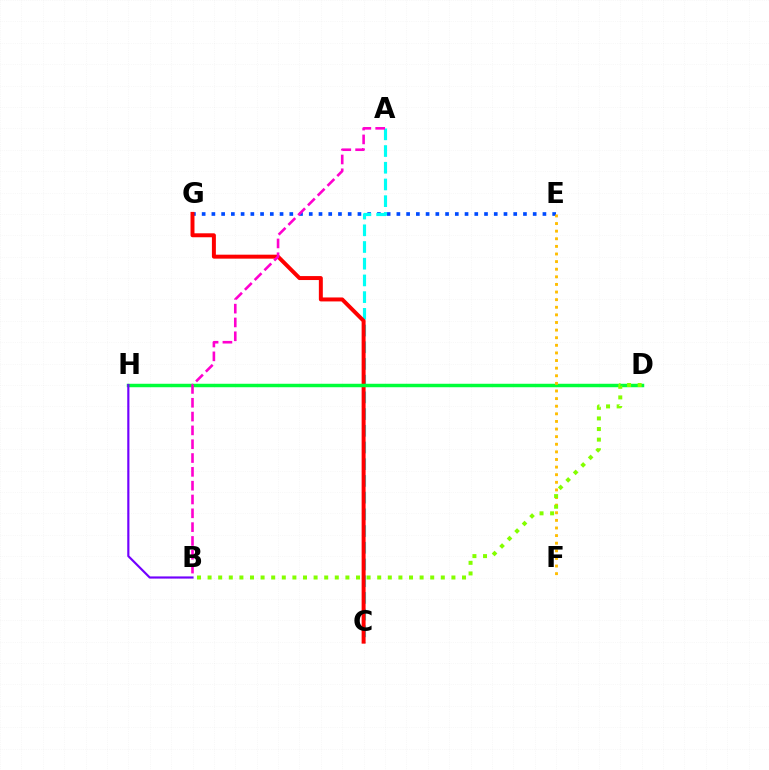{('E', 'G'): [{'color': '#004bff', 'line_style': 'dotted', 'thickness': 2.65}], ('A', 'C'): [{'color': '#00fff6', 'line_style': 'dashed', 'thickness': 2.27}], ('C', 'G'): [{'color': '#ff0000', 'line_style': 'solid', 'thickness': 2.85}], ('D', 'H'): [{'color': '#00ff39', 'line_style': 'solid', 'thickness': 2.5}], ('A', 'B'): [{'color': '#ff00cf', 'line_style': 'dashed', 'thickness': 1.88}], ('E', 'F'): [{'color': '#ffbd00', 'line_style': 'dotted', 'thickness': 2.07}], ('B', 'H'): [{'color': '#7200ff', 'line_style': 'solid', 'thickness': 1.56}], ('B', 'D'): [{'color': '#84ff00', 'line_style': 'dotted', 'thickness': 2.88}]}